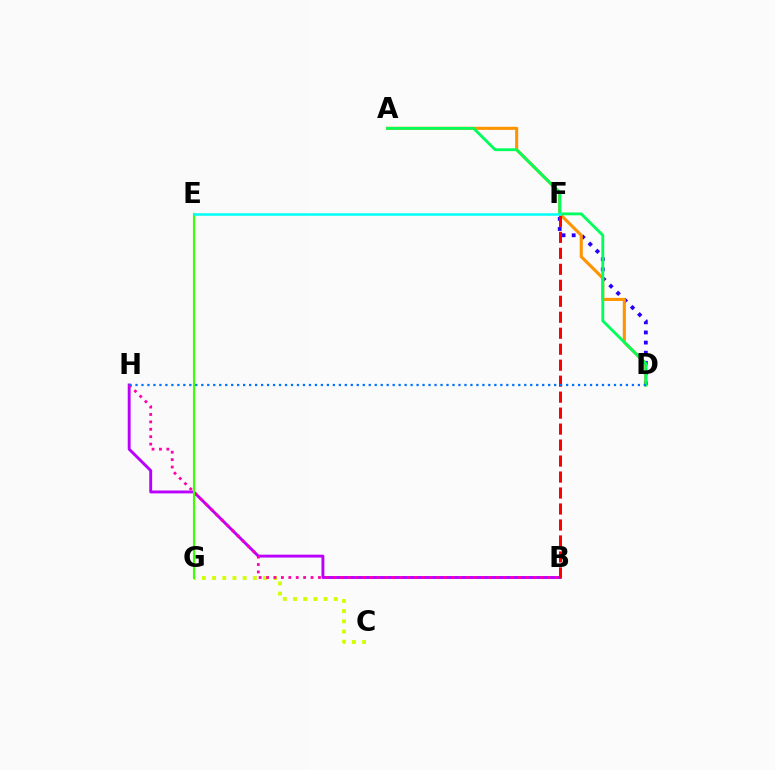{('C', 'G'): [{'color': '#d1ff00', 'line_style': 'dotted', 'thickness': 2.77}], ('D', 'F'): [{'color': '#2500ff', 'line_style': 'dotted', 'thickness': 2.75}], ('B', 'H'): [{'color': '#b900ff', 'line_style': 'solid', 'thickness': 2.08}, {'color': '#ff00ac', 'line_style': 'dotted', 'thickness': 2.01}], ('A', 'D'): [{'color': '#ff9400', 'line_style': 'solid', 'thickness': 2.22}, {'color': '#00ff5c', 'line_style': 'solid', 'thickness': 2.04}], ('B', 'F'): [{'color': '#ff0000', 'line_style': 'dashed', 'thickness': 2.17}], ('E', 'G'): [{'color': '#3dff00', 'line_style': 'solid', 'thickness': 1.52}], ('D', 'H'): [{'color': '#0074ff', 'line_style': 'dotted', 'thickness': 1.63}], ('E', 'F'): [{'color': '#00fff6', 'line_style': 'solid', 'thickness': 1.82}]}